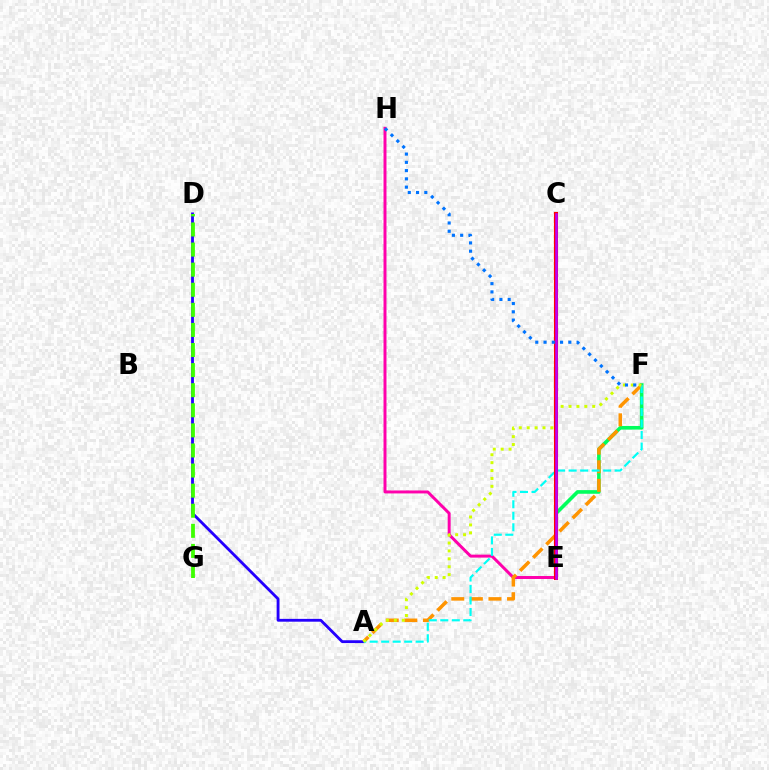{('A', 'D'): [{'color': '#2500ff', 'line_style': 'solid', 'thickness': 2.03}], ('D', 'G'): [{'color': '#3dff00', 'line_style': 'dashed', 'thickness': 2.73}], ('E', 'H'): [{'color': '#ff00ac', 'line_style': 'solid', 'thickness': 2.14}], ('E', 'F'): [{'color': '#00ff5c', 'line_style': 'solid', 'thickness': 2.61}], ('A', 'F'): [{'color': '#ff9400', 'line_style': 'dashed', 'thickness': 2.53}, {'color': '#00fff6', 'line_style': 'dashed', 'thickness': 1.56}, {'color': '#d1ff00', 'line_style': 'dotted', 'thickness': 2.15}], ('C', 'E'): [{'color': '#ff0000', 'line_style': 'solid', 'thickness': 2.96}, {'color': '#b900ff', 'line_style': 'solid', 'thickness': 1.82}], ('F', 'H'): [{'color': '#0074ff', 'line_style': 'dotted', 'thickness': 2.25}]}